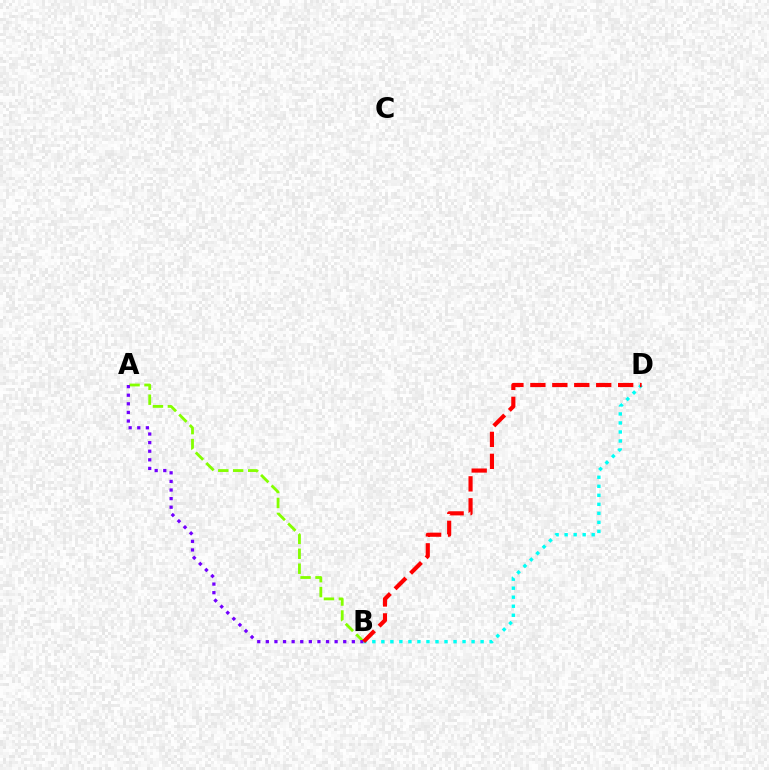{('A', 'B'): [{'color': '#84ff00', 'line_style': 'dashed', 'thickness': 2.03}, {'color': '#7200ff', 'line_style': 'dotted', 'thickness': 2.34}], ('B', 'D'): [{'color': '#00fff6', 'line_style': 'dotted', 'thickness': 2.45}, {'color': '#ff0000', 'line_style': 'dashed', 'thickness': 2.98}]}